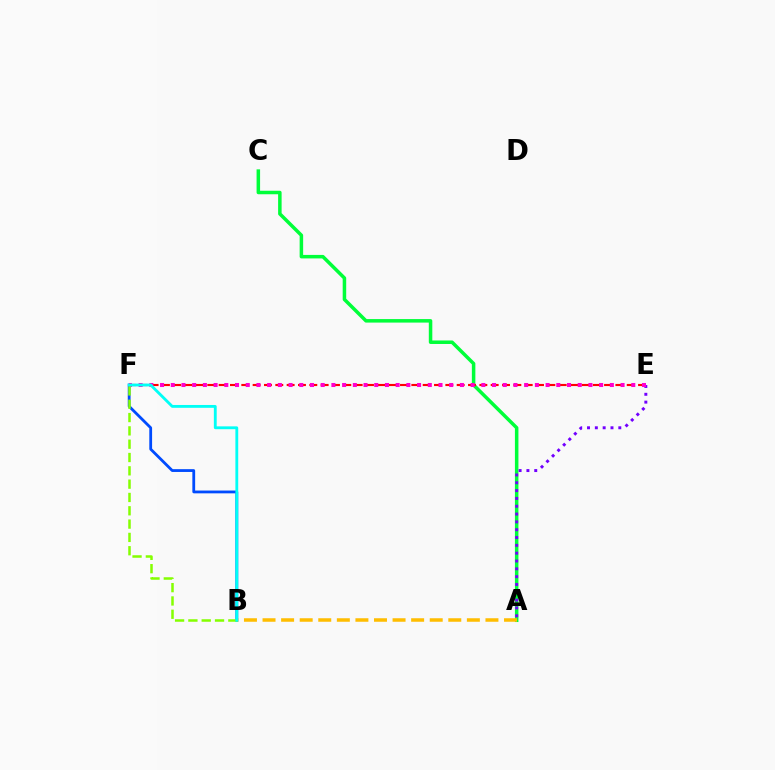{('A', 'C'): [{'color': '#00ff39', 'line_style': 'solid', 'thickness': 2.52}], ('A', 'E'): [{'color': '#7200ff', 'line_style': 'dotted', 'thickness': 2.13}], ('E', 'F'): [{'color': '#ff0000', 'line_style': 'dashed', 'thickness': 1.54}, {'color': '#ff00cf', 'line_style': 'dotted', 'thickness': 2.91}], ('B', 'F'): [{'color': '#004bff', 'line_style': 'solid', 'thickness': 2.02}, {'color': '#84ff00', 'line_style': 'dashed', 'thickness': 1.81}, {'color': '#00fff6', 'line_style': 'solid', 'thickness': 2.04}], ('A', 'B'): [{'color': '#ffbd00', 'line_style': 'dashed', 'thickness': 2.52}]}